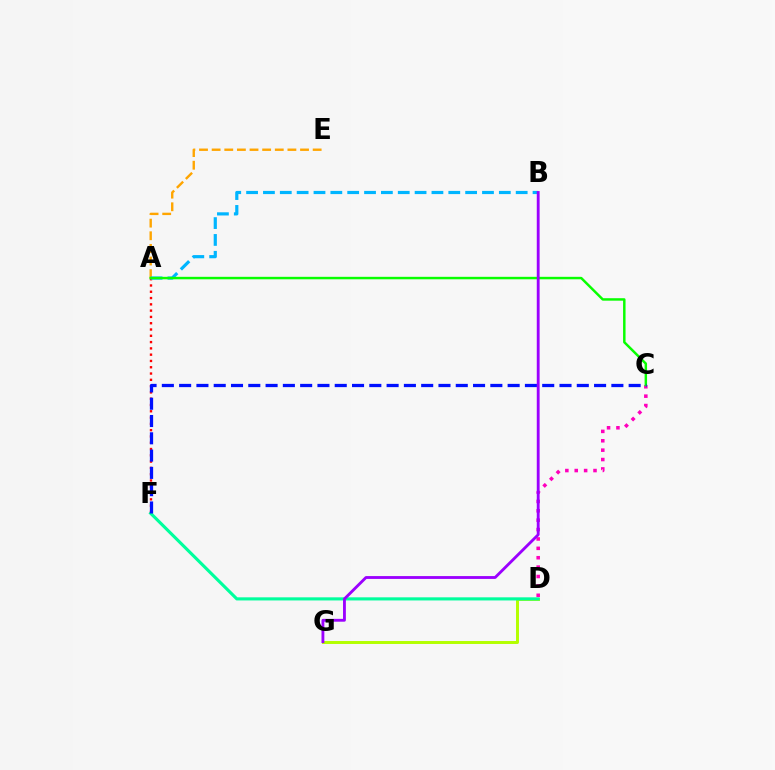{('A', 'F'): [{'color': '#ff0000', 'line_style': 'dotted', 'thickness': 1.71}], ('D', 'G'): [{'color': '#b3ff00', 'line_style': 'solid', 'thickness': 2.13}], ('A', 'E'): [{'color': '#ffa500', 'line_style': 'dashed', 'thickness': 1.72}], ('A', 'B'): [{'color': '#00b5ff', 'line_style': 'dashed', 'thickness': 2.29}], ('D', 'F'): [{'color': '#00ff9d', 'line_style': 'solid', 'thickness': 2.25}], ('C', 'D'): [{'color': '#ff00bd', 'line_style': 'dotted', 'thickness': 2.55}], ('A', 'C'): [{'color': '#08ff00', 'line_style': 'solid', 'thickness': 1.78}], ('C', 'F'): [{'color': '#0010ff', 'line_style': 'dashed', 'thickness': 2.35}], ('B', 'G'): [{'color': '#9b00ff', 'line_style': 'solid', 'thickness': 2.05}]}